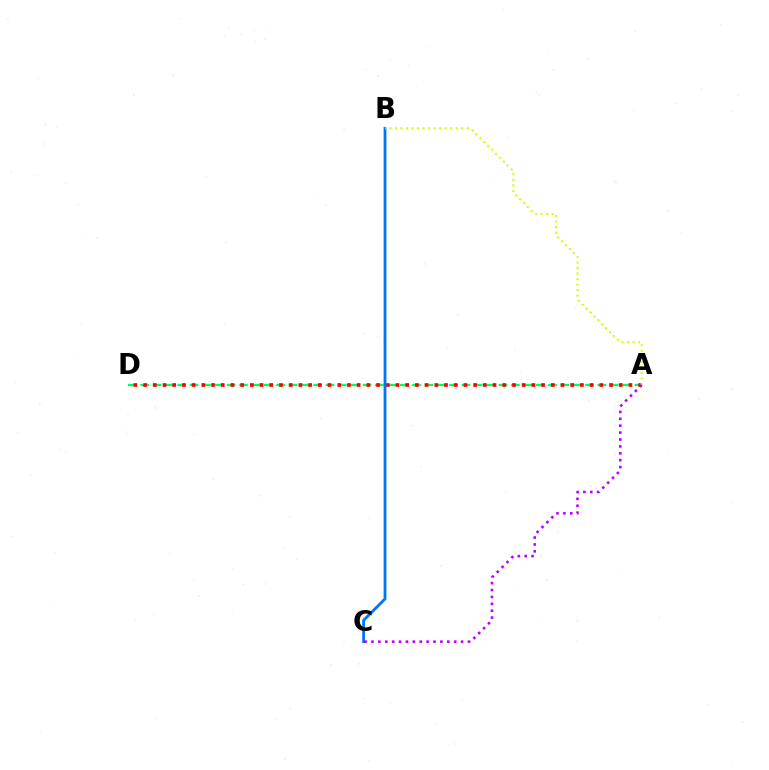{('A', 'D'): [{'color': '#00ff5c', 'line_style': 'dashed', 'thickness': 1.68}, {'color': '#ff0000', 'line_style': 'dotted', 'thickness': 2.64}], ('B', 'C'): [{'color': '#0074ff', 'line_style': 'solid', 'thickness': 2.02}], ('A', 'B'): [{'color': '#d1ff00', 'line_style': 'dotted', 'thickness': 1.5}], ('A', 'C'): [{'color': '#b900ff', 'line_style': 'dotted', 'thickness': 1.87}]}